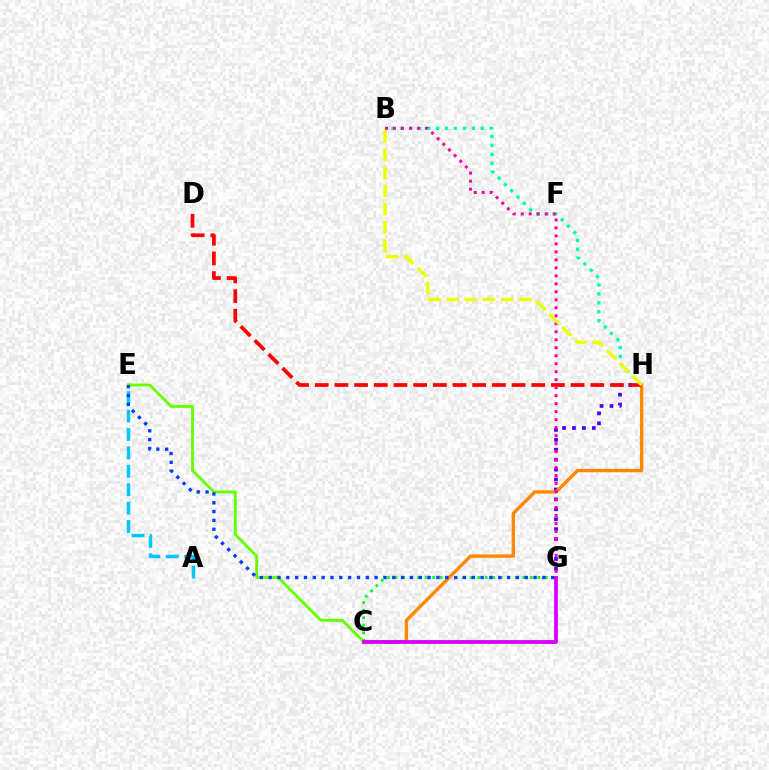{('A', 'E'): [{'color': '#00c7ff', 'line_style': 'dashed', 'thickness': 2.5}], ('B', 'H'): [{'color': '#00ffaf', 'line_style': 'dotted', 'thickness': 2.43}, {'color': '#eeff00', 'line_style': 'dashed', 'thickness': 2.47}], ('C', 'G'): [{'color': '#00ff27', 'line_style': 'dotted', 'thickness': 2.04}, {'color': '#d600ff', 'line_style': 'solid', 'thickness': 2.73}], ('G', 'H'): [{'color': '#4f00ff', 'line_style': 'dotted', 'thickness': 2.7}], ('C', 'H'): [{'color': '#ff8800', 'line_style': 'solid', 'thickness': 2.43}], ('D', 'H'): [{'color': '#ff0000', 'line_style': 'dashed', 'thickness': 2.67}], ('C', 'E'): [{'color': '#66ff00', 'line_style': 'solid', 'thickness': 2.06}], ('B', 'G'): [{'color': '#ff00a0', 'line_style': 'dotted', 'thickness': 2.17}], ('E', 'G'): [{'color': '#003fff', 'line_style': 'dotted', 'thickness': 2.4}]}